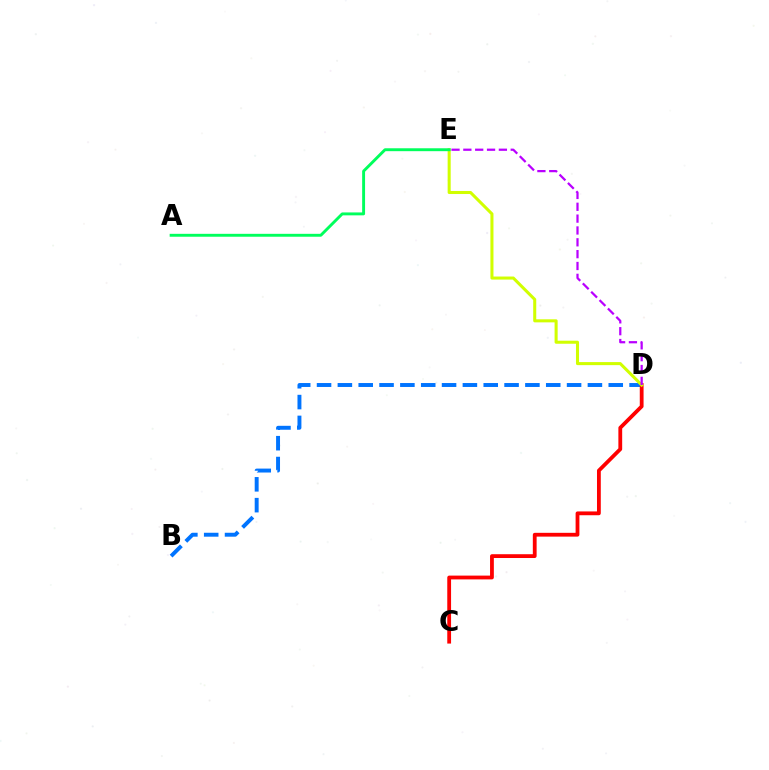{('B', 'D'): [{'color': '#0074ff', 'line_style': 'dashed', 'thickness': 2.83}], ('C', 'D'): [{'color': '#ff0000', 'line_style': 'solid', 'thickness': 2.73}], ('D', 'E'): [{'color': '#d1ff00', 'line_style': 'solid', 'thickness': 2.2}, {'color': '#b900ff', 'line_style': 'dashed', 'thickness': 1.61}], ('A', 'E'): [{'color': '#00ff5c', 'line_style': 'solid', 'thickness': 2.09}]}